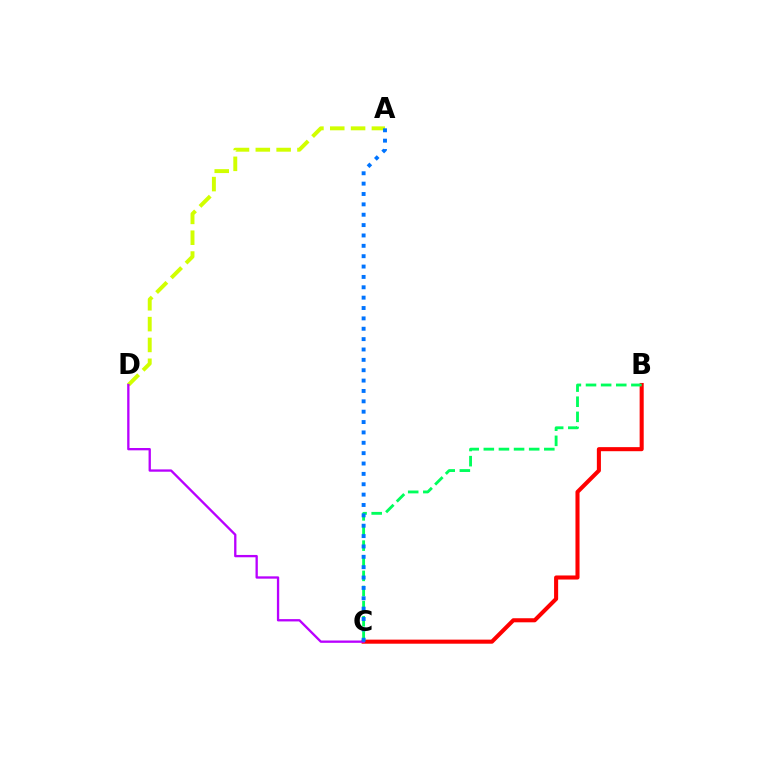{('B', 'C'): [{'color': '#ff0000', 'line_style': 'solid', 'thickness': 2.93}, {'color': '#00ff5c', 'line_style': 'dashed', 'thickness': 2.05}], ('A', 'D'): [{'color': '#d1ff00', 'line_style': 'dashed', 'thickness': 2.83}], ('C', 'D'): [{'color': '#b900ff', 'line_style': 'solid', 'thickness': 1.67}], ('A', 'C'): [{'color': '#0074ff', 'line_style': 'dotted', 'thickness': 2.82}]}